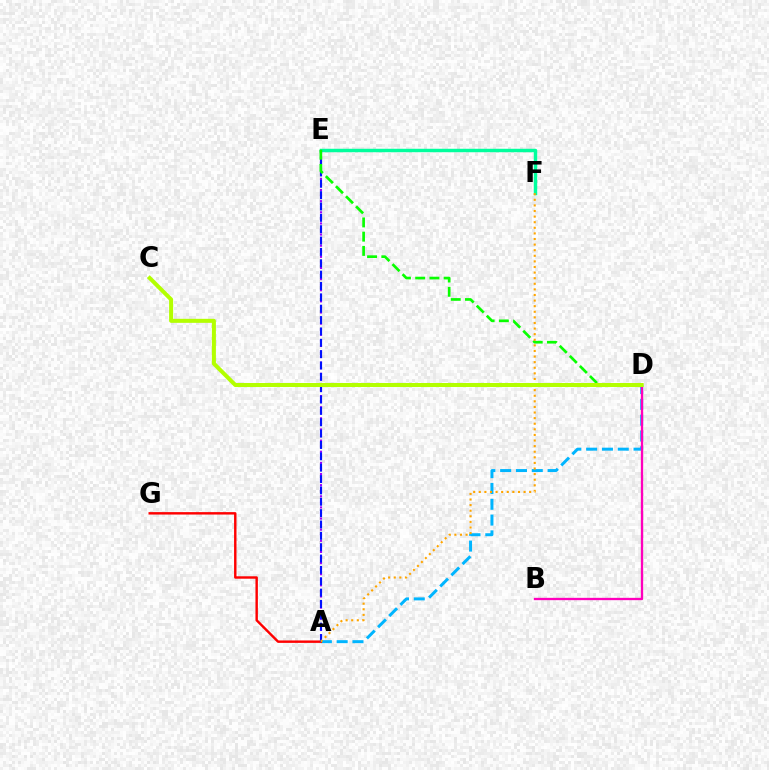{('A', 'E'): [{'color': '#9b00ff', 'line_style': 'dotted', 'thickness': 1.51}, {'color': '#0010ff', 'line_style': 'dashed', 'thickness': 1.54}], ('A', 'D'): [{'color': '#00b5ff', 'line_style': 'dashed', 'thickness': 2.15}], ('A', 'G'): [{'color': '#ff0000', 'line_style': 'solid', 'thickness': 1.75}], ('E', 'F'): [{'color': '#00ff9d', 'line_style': 'solid', 'thickness': 2.49}], ('D', 'E'): [{'color': '#08ff00', 'line_style': 'dashed', 'thickness': 1.93}], ('B', 'D'): [{'color': '#ff00bd', 'line_style': 'solid', 'thickness': 1.67}], ('A', 'F'): [{'color': '#ffa500', 'line_style': 'dotted', 'thickness': 1.52}], ('C', 'D'): [{'color': '#b3ff00', 'line_style': 'solid', 'thickness': 2.89}]}